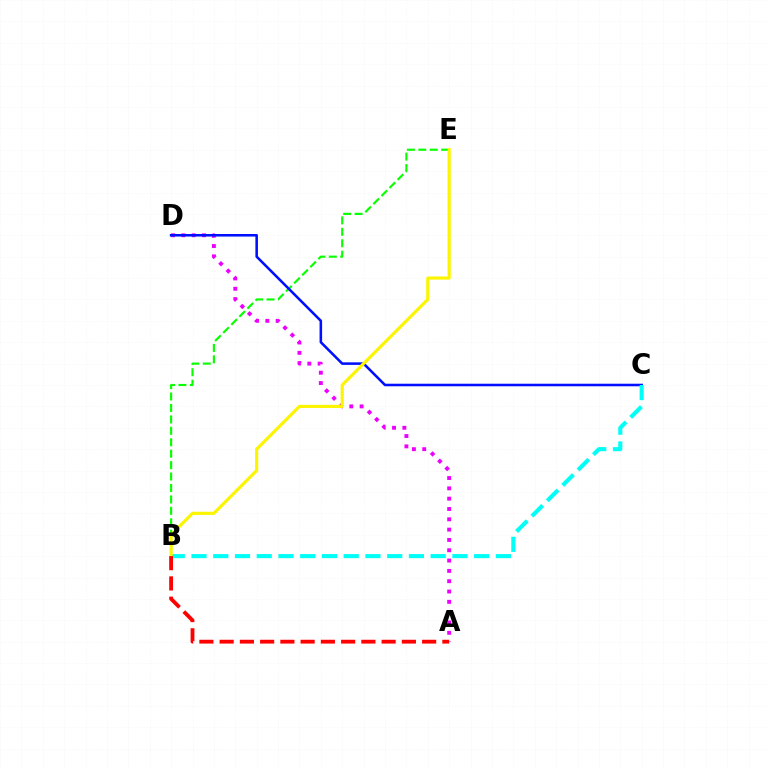{('B', 'E'): [{'color': '#08ff00', 'line_style': 'dashed', 'thickness': 1.55}, {'color': '#fcf500', 'line_style': 'solid', 'thickness': 2.27}], ('A', 'D'): [{'color': '#ee00ff', 'line_style': 'dotted', 'thickness': 2.8}], ('C', 'D'): [{'color': '#0010ff', 'line_style': 'solid', 'thickness': 1.84}], ('B', 'C'): [{'color': '#00fff6', 'line_style': 'dashed', 'thickness': 2.95}], ('A', 'B'): [{'color': '#ff0000', 'line_style': 'dashed', 'thickness': 2.75}]}